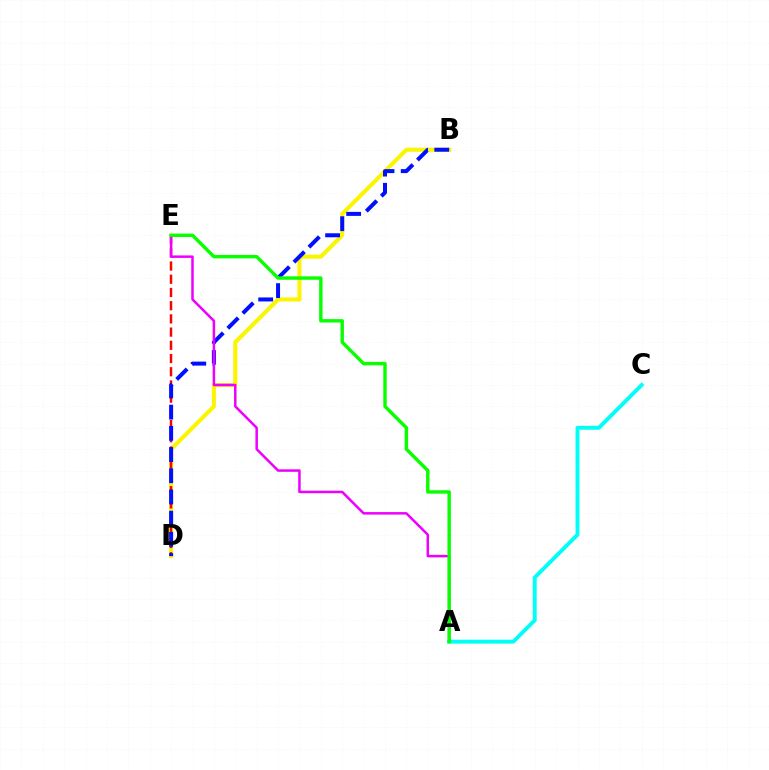{('B', 'D'): [{'color': '#fcf500', 'line_style': 'solid', 'thickness': 2.93}, {'color': '#0010ff', 'line_style': 'dashed', 'thickness': 2.88}], ('A', 'C'): [{'color': '#00fff6', 'line_style': 'solid', 'thickness': 2.81}], ('D', 'E'): [{'color': '#ff0000', 'line_style': 'dashed', 'thickness': 1.79}], ('A', 'E'): [{'color': '#ee00ff', 'line_style': 'solid', 'thickness': 1.8}, {'color': '#08ff00', 'line_style': 'solid', 'thickness': 2.45}]}